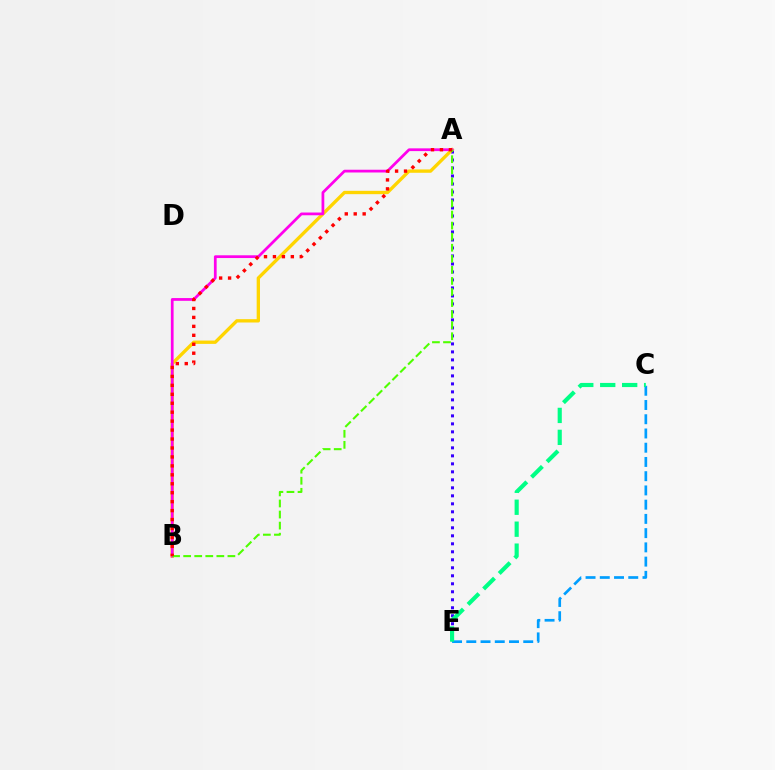{('A', 'E'): [{'color': '#3700ff', 'line_style': 'dotted', 'thickness': 2.17}], ('C', 'E'): [{'color': '#009eff', 'line_style': 'dashed', 'thickness': 1.93}, {'color': '#00ff86', 'line_style': 'dashed', 'thickness': 2.98}], ('A', 'B'): [{'color': '#ffd500', 'line_style': 'solid', 'thickness': 2.4}, {'color': '#ff00ed', 'line_style': 'solid', 'thickness': 1.98}, {'color': '#4fff00', 'line_style': 'dashed', 'thickness': 1.5}, {'color': '#ff0000', 'line_style': 'dotted', 'thickness': 2.43}]}